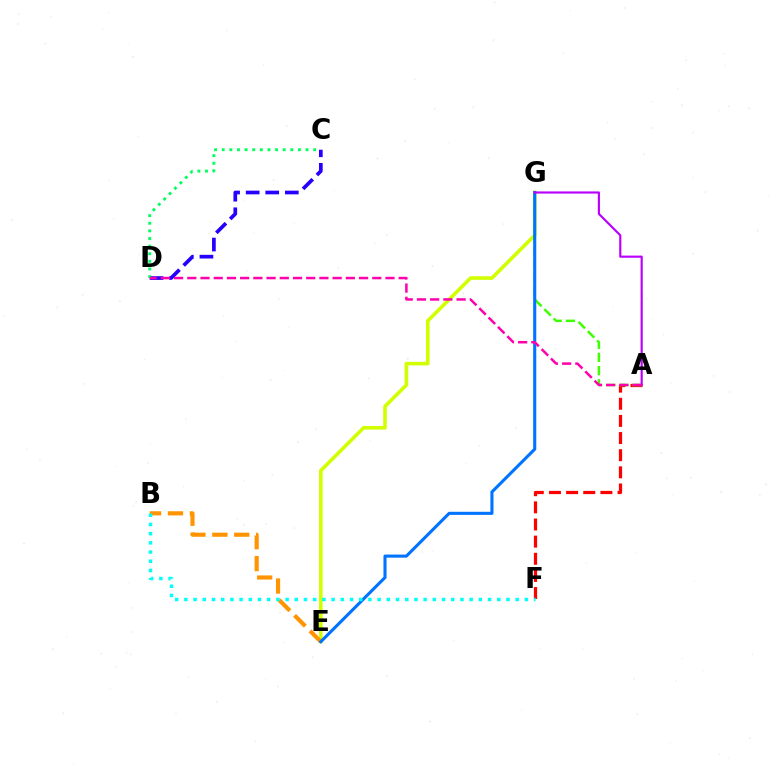{('A', 'F'): [{'color': '#ff0000', 'line_style': 'dashed', 'thickness': 2.33}], ('E', 'G'): [{'color': '#d1ff00', 'line_style': 'solid', 'thickness': 2.59}, {'color': '#0074ff', 'line_style': 'solid', 'thickness': 2.22}], ('A', 'G'): [{'color': '#3dff00', 'line_style': 'dashed', 'thickness': 1.79}, {'color': '#b900ff', 'line_style': 'solid', 'thickness': 1.55}], ('C', 'D'): [{'color': '#2500ff', 'line_style': 'dashed', 'thickness': 2.66}, {'color': '#00ff5c', 'line_style': 'dotted', 'thickness': 2.07}], ('B', 'E'): [{'color': '#ff9400', 'line_style': 'dashed', 'thickness': 2.98}], ('B', 'F'): [{'color': '#00fff6', 'line_style': 'dotted', 'thickness': 2.5}], ('A', 'D'): [{'color': '#ff00ac', 'line_style': 'dashed', 'thickness': 1.79}]}